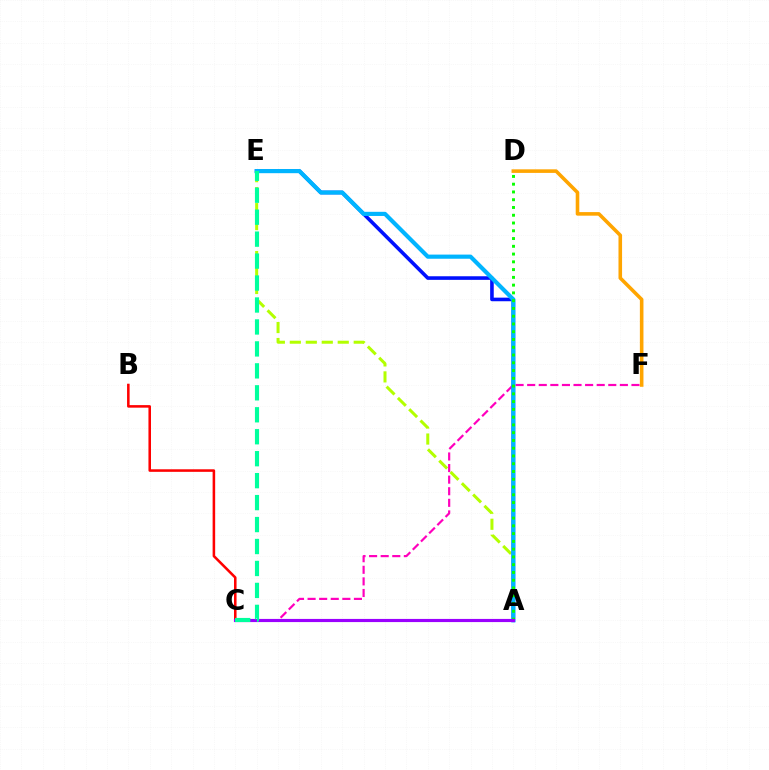{('C', 'F'): [{'color': '#ff00bd', 'line_style': 'dashed', 'thickness': 1.57}], ('A', 'E'): [{'color': '#b3ff00', 'line_style': 'dashed', 'thickness': 2.17}, {'color': '#0010ff', 'line_style': 'solid', 'thickness': 2.59}, {'color': '#00b5ff', 'line_style': 'solid', 'thickness': 2.99}], ('D', 'F'): [{'color': '#ffa500', 'line_style': 'solid', 'thickness': 2.58}], ('B', 'C'): [{'color': '#ff0000', 'line_style': 'solid', 'thickness': 1.84}], ('A', 'D'): [{'color': '#08ff00', 'line_style': 'dotted', 'thickness': 2.11}], ('A', 'C'): [{'color': '#9b00ff', 'line_style': 'solid', 'thickness': 2.27}], ('C', 'E'): [{'color': '#00ff9d', 'line_style': 'dashed', 'thickness': 2.98}]}